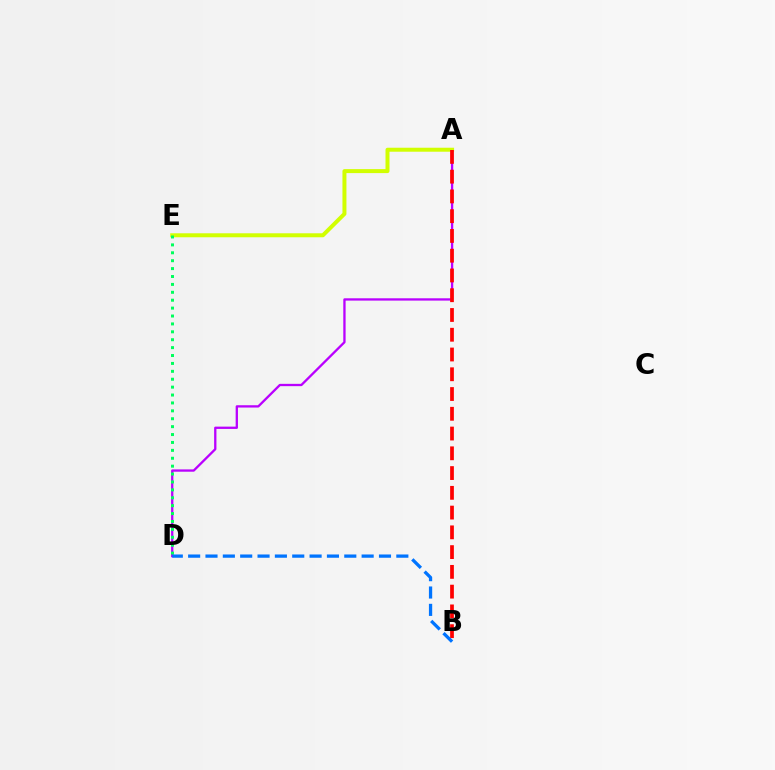{('A', 'D'): [{'color': '#b900ff', 'line_style': 'solid', 'thickness': 1.66}], ('A', 'E'): [{'color': '#d1ff00', 'line_style': 'solid', 'thickness': 2.87}], ('A', 'B'): [{'color': '#ff0000', 'line_style': 'dashed', 'thickness': 2.68}], ('D', 'E'): [{'color': '#00ff5c', 'line_style': 'dotted', 'thickness': 2.15}], ('B', 'D'): [{'color': '#0074ff', 'line_style': 'dashed', 'thickness': 2.36}]}